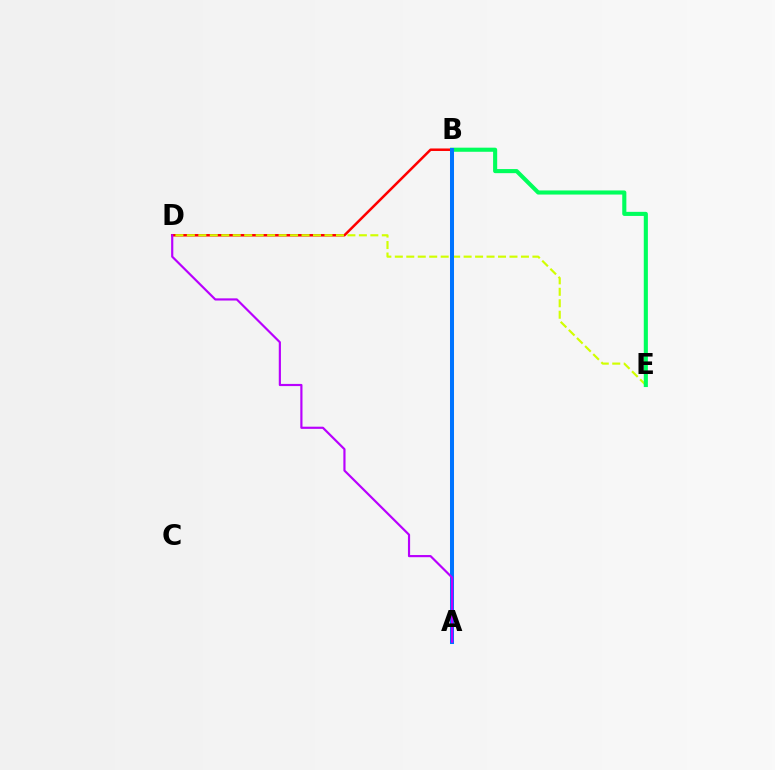{('B', 'D'): [{'color': '#ff0000', 'line_style': 'solid', 'thickness': 1.81}], ('D', 'E'): [{'color': '#d1ff00', 'line_style': 'dashed', 'thickness': 1.56}], ('B', 'E'): [{'color': '#00ff5c', 'line_style': 'solid', 'thickness': 2.95}], ('A', 'B'): [{'color': '#0074ff', 'line_style': 'solid', 'thickness': 2.89}], ('A', 'D'): [{'color': '#b900ff', 'line_style': 'solid', 'thickness': 1.56}]}